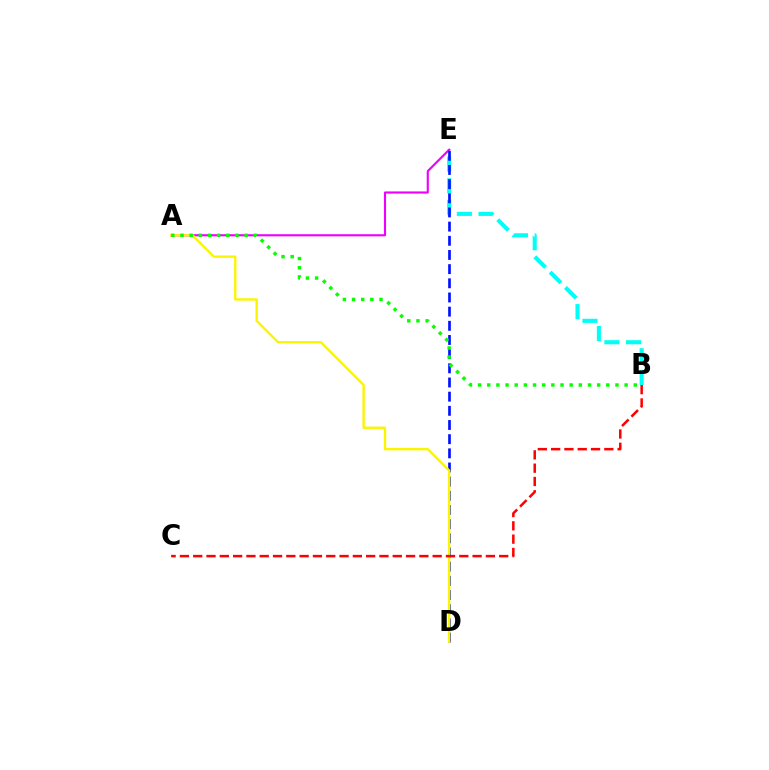{('B', 'E'): [{'color': '#00fff6', 'line_style': 'dashed', 'thickness': 2.94}], ('A', 'E'): [{'color': '#ee00ff', 'line_style': 'solid', 'thickness': 1.53}], ('D', 'E'): [{'color': '#0010ff', 'line_style': 'dashed', 'thickness': 1.93}], ('A', 'D'): [{'color': '#fcf500', 'line_style': 'solid', 'thickness': 1.72}], ('A', 'B'): [{'color': '#08ff00', 'line_style': 'dotted', 'thickness': 2.49}], ('B', 'C'): [{'color': '#ff0000', 'line_style': 'dashed', 'thickness': 1.81}]}